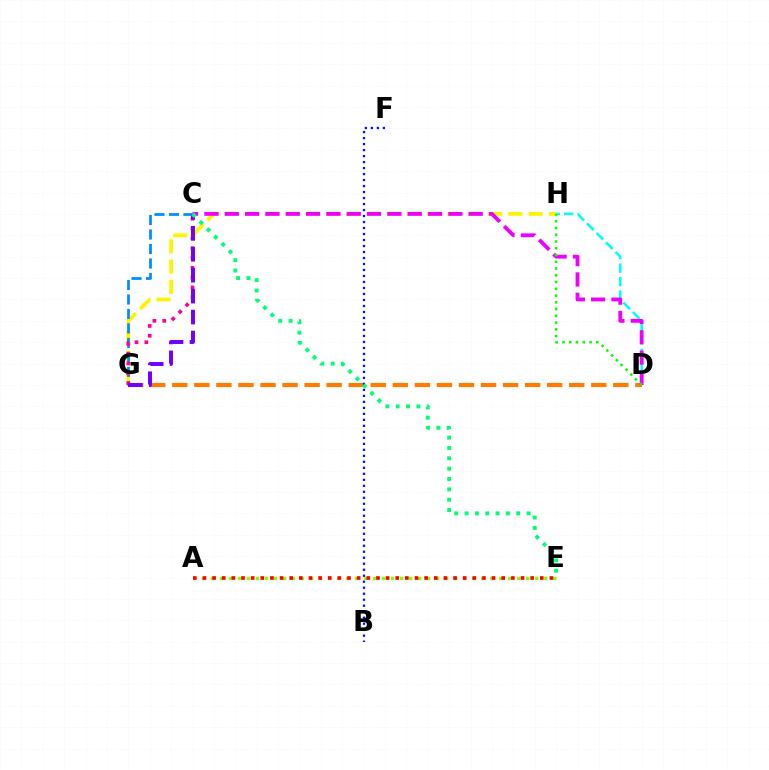{('D', 'H'): [{'color': '#00fff6', 'line_style': 'dashed', 'thickness': 1.83}, {'color': '#08ff00', 'line_style': 'dotted', 'thickness': 1.84}], ('A', 'E'): [{'color': '#84ff00', 'line_style': 'dotted', 'thickness': 2.45}, {'color': '#ff0000', 'line_style': 'dotted', 'thickness': 2.62}], ('D', 'G'): [{'color': '#ff7c00', 'line_style': 'dashed', 'thickness': 3.0}], ('G', 'H'): [{'color': '#fcf500', 'line_style': 'dashed', 'thickness': 2.75}], ('C', 'G'): [{'color': '#008cff', 'line_style': 'dashed', 'thickness': 1.97}, {'color': '#ff0094', 'line_style': 'dotted', 'thickness': 2.67}, {'color': '#7200ff', 'line_style': 'dashed', 'thickness': 2.84}], ('C', 'D'): [{'color': '#ee00ff', 'line_style': 'dashed', 'thickness': 2.76}], ('B', 'F'): [{'color': '#0010ff', 'line_style': 'dotted', 'thickness': 1.63}], ('C', 'E'): [{'color': '#00ff74', 'line_style': 'dotted', 'thickness': 2.81}]}